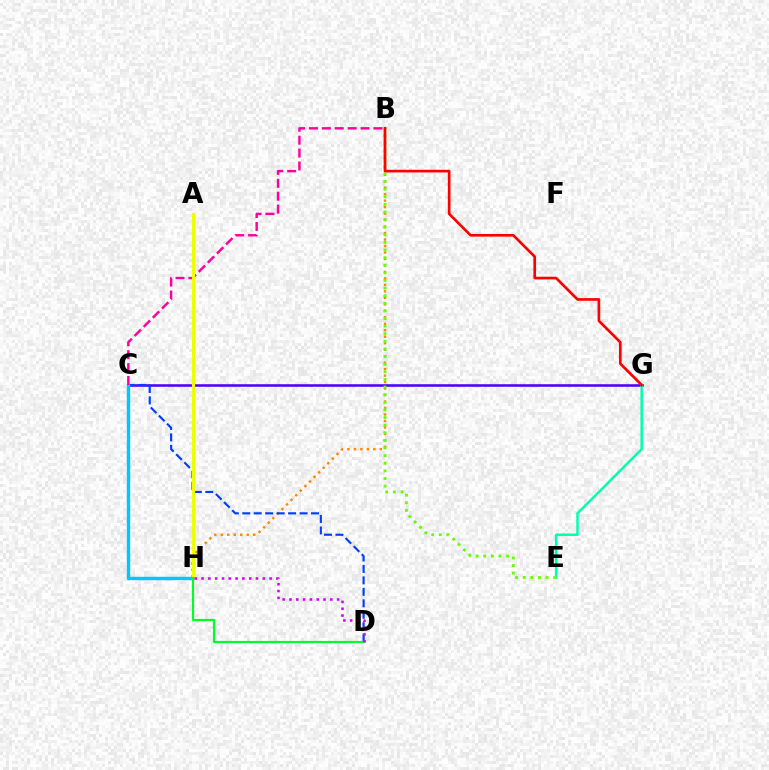{('C', 'G'): [{'color': '#4f00ff', 'line_style': 'solid', 'thickness': 1.85}], ('B', 'H'): [{'color': '#ff8800', 'line_style': 'dotted', 'thickness': 1.76}], ('C', 'D'): [{'color': '#003fff', 'line_style': 'dashed', 'thickness': 1.56}], ('C', 'H'): [{'color': '#00c7ff', 'line_style': 'solid', 'thickness': 2.45}], ('B', 'C'): [{'color': '#ff00a0', 'line_style': 'dashed', 'thickness': 1.75}], ('E', 'G'): [{'color': '#00ffaf', 'line_style': 'solid', 'thickness': 1.79}], ('B', 'E'): [{'color': '#66ff00', 'line_style': 'dotted', 'thickness': 2.07}], ('A', 'H'): [{'color': '#eeff00', 'line_style': 'solid', 'thickness': 2.27}], ('B', 'G'): [{'color': '#ff0000', 'line_style': 'solid', 'thickness': 1.91}], ('D', 'H'): [{'color': '#00ff27', 'line_style': 'solid', 'thickness': 1.57}, {'color': '#d600ff', 'line_style': 'dotted', 'thickness': 1.85}]}